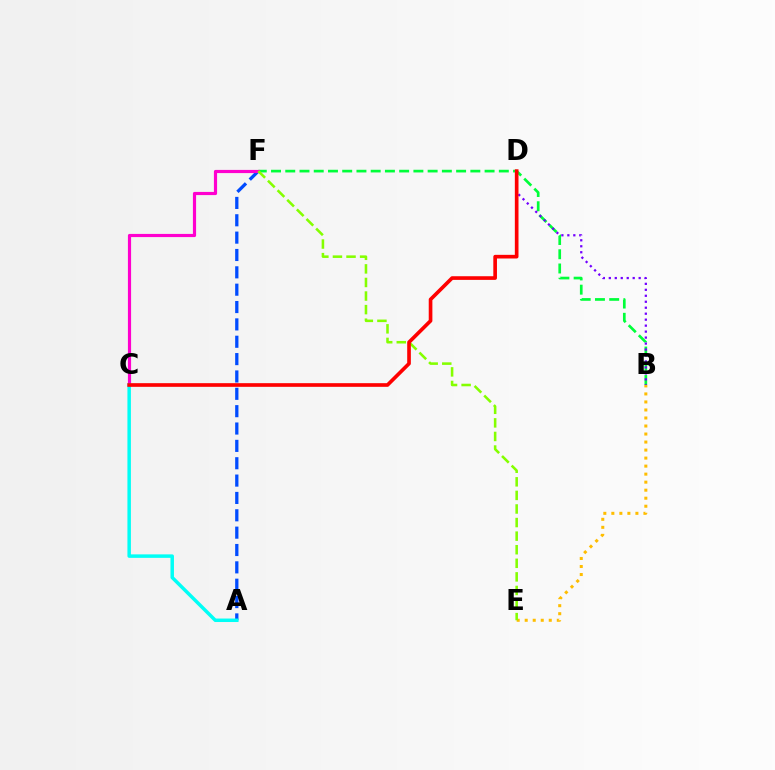{('B', 'E'): [{'color': '#ffbd00', 'line_style': 'dotted', 'thickness': 2.18}], ('A', 'F'): [{'color': '#004bff', 'line_style': 'dashed', 'thickness': 2.36}], ('B', 'F'): [{'color': '#00ff39', 'line_style': 'dashed', 'thickness': 1.93}], ('B', 'D'): [{'color': '#7200ff', 'line_style': 'dotted', 'thickness': 1.62}], ('C', 'F'): [{'color': '#ff00cf', 'line_style': 'solid', 'thickness': 2.28}], ('E', 'F'): [{'color': '#84ff00', 'line_style': 'dashed', 'thickness': 1.84}], ('A', 'C'): [{'color': '#00fff6', 'line_style': 'solid', 'thickness': 2.51}], ('C', 'D'): [{'color': '#ff0000', 'line_style': 'solid', 'thickness': 2.63}]}